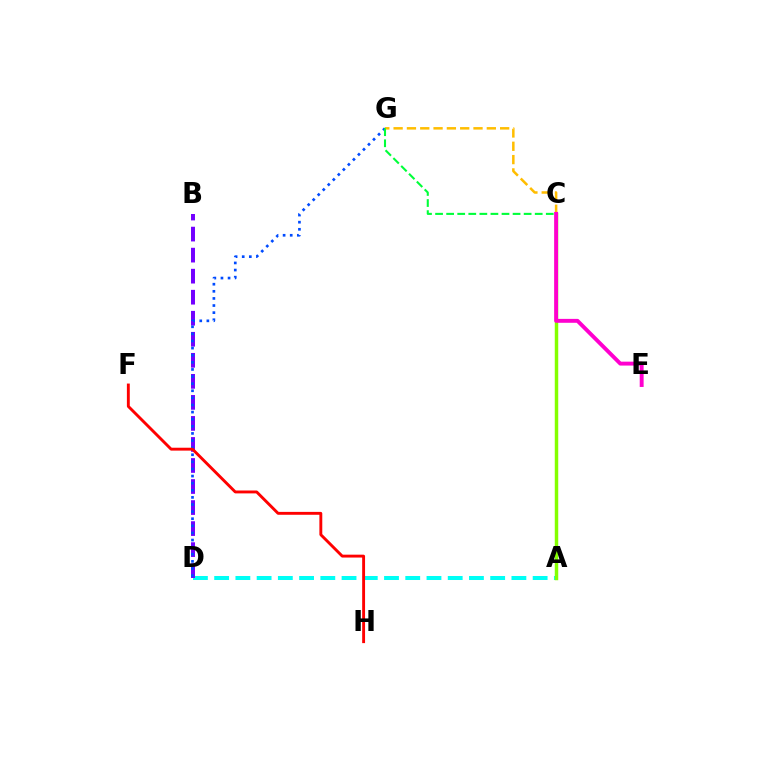{('A', 'D'): [{'color': '#00fff6', 'line_style': 'dashed', 'thickness': 2.88}], ('B', 'D'): [{'color': '#7200ff', 'line_style': 'dashed', 'thickness': 2.86}], ('D', 'G'): [{'color': '#004bff', 'line_style': 'dotted', 'thickness': 1.93}], ('C', 'G'): [{'color': '#ffbd00', 'line_style': 'dashed', 'thickness': 1.81}, {'color': '#00ff39', 'line_style': 'dashed', 'thickness': 1.5}], ('F', 'H'): [{'color': '#ff0000', 'line_style': 'solid', 'thickness': 2.08}], ('A', 'C'): [{'color': '#84ff00', 'line_style': 'solid', 'thickness': 2.49}], ('C', 'E'): [{'color': '#ff00cf', 'line_style': 'solid', 'thickness': 2.82}]}